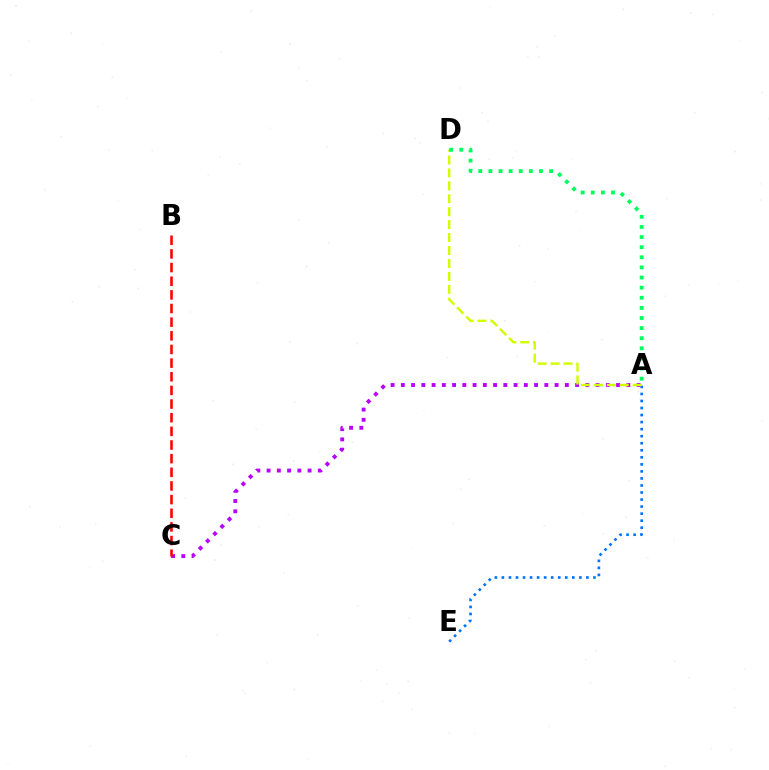{('A', 'E'): [{'color': '#0074ff', 'line_style': 'dotted', 'thickness': 1.91}], ('A', 'C'): [{'color': '#b900ff', 'line_style': 'dotted', 'thickness': 2.78}], ('A', 'D'): [{'color': '#d1ff00', 'line_style': 'dashed', 'thickness': 1.76}, {'color': '#00ff5c', 'line_style': 'dotted', 'thickness': 2.75}], ('B', 'C'): [{'color': '#ff0000', 'line_style': 'dashed', 'thickness': 1.85}]}